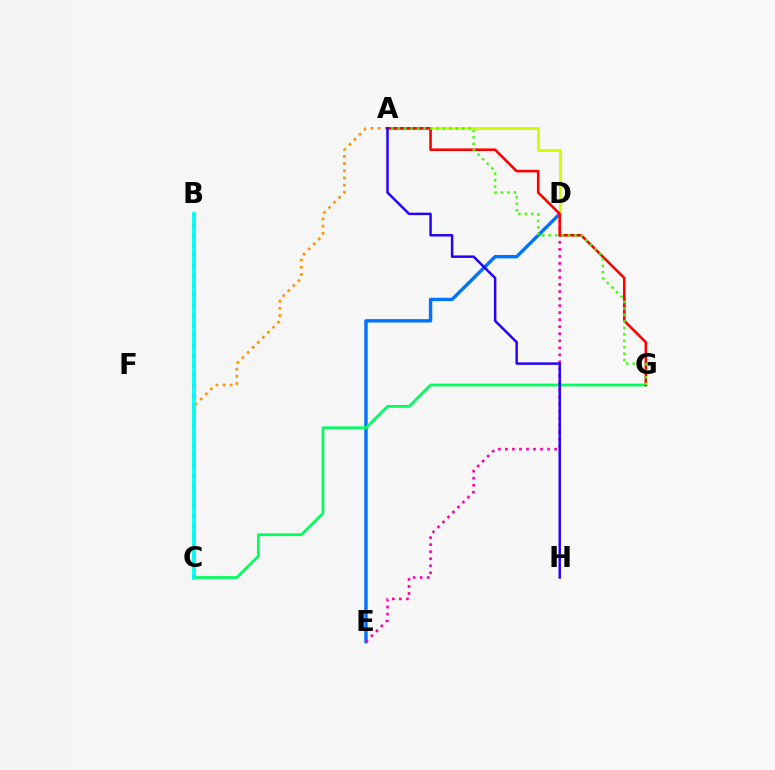{('D', 'E'): [{'color': '#0074ff', 'line_style': 'solid', 'thickness': 2.44}, {'color': '#ff00ac', 'line_style': 'dotted', 'thickness': 1.91}], ('C', 'G'): [{'color': '#00ff5c', 'line_style': 'solid', 'thickness': 1.98}], ('A', 'D'): [{'color': '#d1ff00', 'line_style': 'solid', 'thickness': 2.19}], ('B', 'C'): [{'color': '#b900ff', 'line_style': 'dotted', 'thickness': 2.72}, {'color': '#00fff6', 'line_style': 'solid', 'thickness': 2.74}], ('A', 'C'): [{'color': '#ff9400', 'line_style': 'dotted', 'thickness': 1.94}], ('A', 'G'): [{'color': '#ff0000', 'line_style': 'solid', 'thickness': 1.86}, {'color': '#3dff00', 'line_style': 'dotted', 'thickness': 1.75}], ('A', 'H'): [{'color': '#2500ff', 'line_style': 'solid', 'thickness': 1.77}]}